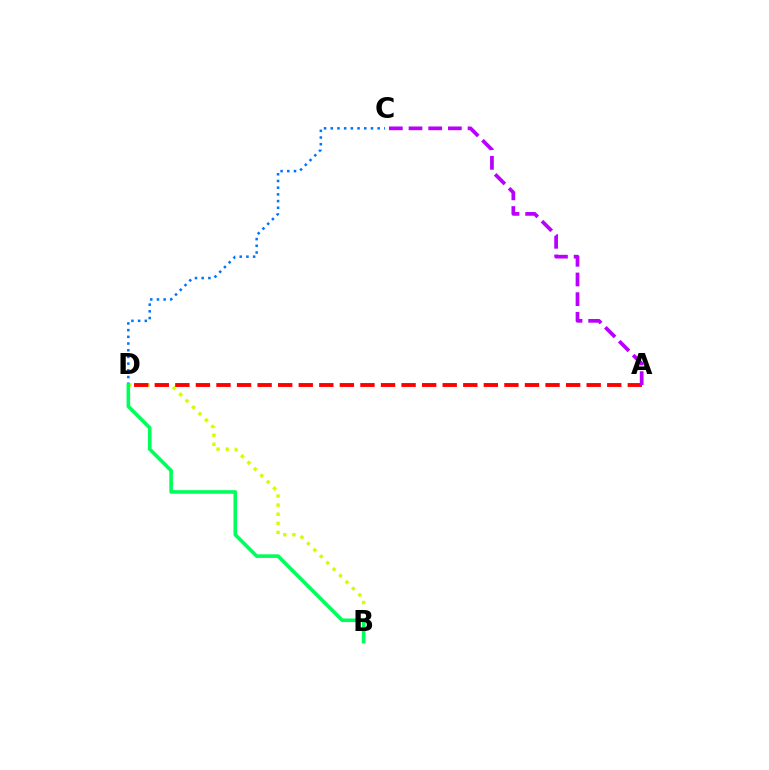{('B', 'D'): [{'color': '#d1ff00', 'line_style': 'dotted', 'thickness': 2.47}, {'color': '#00ff5c', 'line_style': 'solid', 'thickness': 2.59}], ('A', 'D'): [{'color': '#ff0000', 'line_style': 'dashed', 'thickness': 2.79}], ('A', 'C'): [{'color': '#b900ff', 'line_style': 'dashed', 'thickness': 2.67}], ('C', 'D'): [{'color': '#0074ff', 'line_style': 'dotted', 'thickness': 1.82}]}